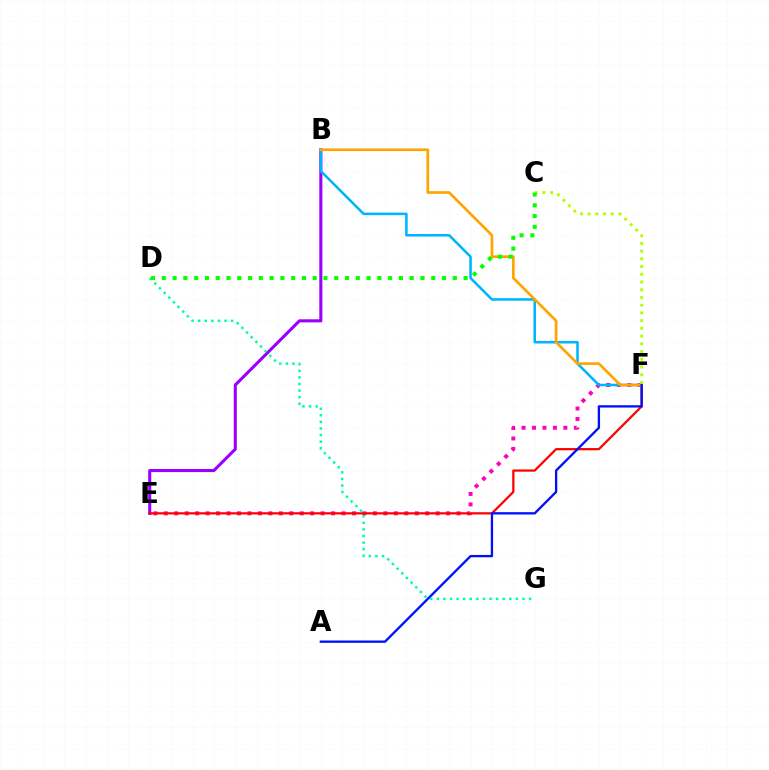{('E', 'F'): [{'color': '#ff00bd', 'line_style': 'dotted', 'thickness': 2.84}, {'color': '#ff0000', 'line_style': 'solid', 'thickness': 1.61}], ('B', 'E'): [{'color': '#9b00ff', 'line_style': 'solid', 'thickness': 2.22}], ('B', 'F'): [{'color': '#00b5ff', 'line_style': 'solid', 'thickness': 1.84}, {'color': '#ffa500', 'line_style': 'solid', 'thickness': 1.93}], ('A', 'F'): [{'color': '#0010ff', 'line_style': 'solid', 'thickness': 1.67}], ('C', 'F'): [{'color': '#b3ff00', 'line_style': 'dotted', 'thickness': 2.1}], ('D', 'G'): [{'color': '#00ff9d', 'line_style': 'dotted', 'thickness': 1.79}], ('C', 'D'): [{'color': '#08ff00', 'line_style': 'dotted', 'thickness': 2.93}]}